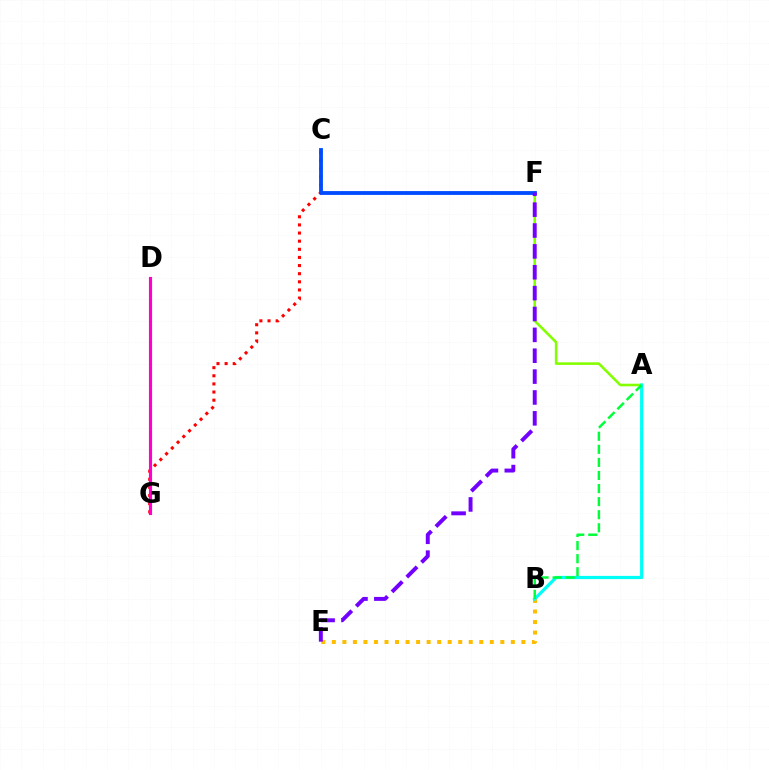{('C', 'G'): [{'color': '#ff0000', 'line_style': 'dotted', 'thickness': 2.21}], ('D', 'G'): [{'color': '#ff00cf', 'line_style': 'solid', 'thickness': 2.25}], ('A', 'F'): [{'color': '#84ff00', 'line_style': 'solid', 'thickness': 1.86}], ('B', 'E'): [{'color': '#ffbd00', 'line_style': 'dotted', 'thickness': 2.86}], ('C', 'F'): [{'color': '#004bff', 'line_style': 'solid', 'thickness': 2.75}], ('A', 'B'): [{'color': '#00fff6', 'line_style': 'solid', 'thickness': 2.31}, {'color': '#00ff39', 'line_style': 'dashed', 'thickness': 1.78}], ('E', 'F'): [{'color': '#7200ff', 'line_style': 'dashed', 'thickness': 2.83}]}